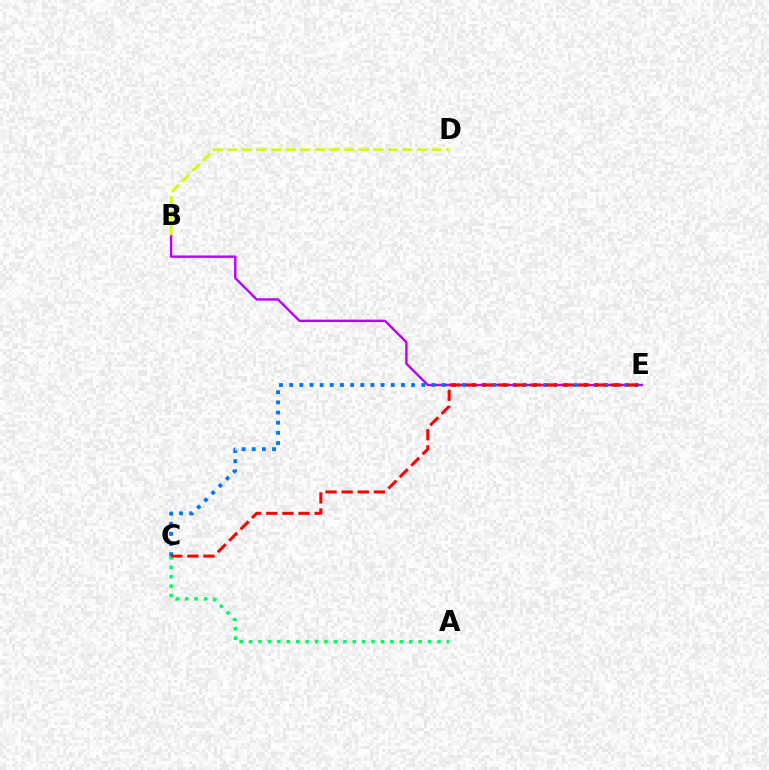{('B', 'E'): [{'color': '#b900ff', 'line_style': 'solid', 'thickness': 1.72}], ('A', 'C'): [{'color': '#00ff5c', 'line_style': 'dotted', 'thickness': 2.56}], ('C', 'E'): [{'color': '#0074ff', 'line_style': 'dotted', 'thickness': 2.76}, {'color': '#ff0000', 'line_style': 'dashed', 'thickness': 2.19}], ('B', 'D'): [{'color': '#d1ff00', 'line_style': 'dashed', 'thickness': 1.98}]}